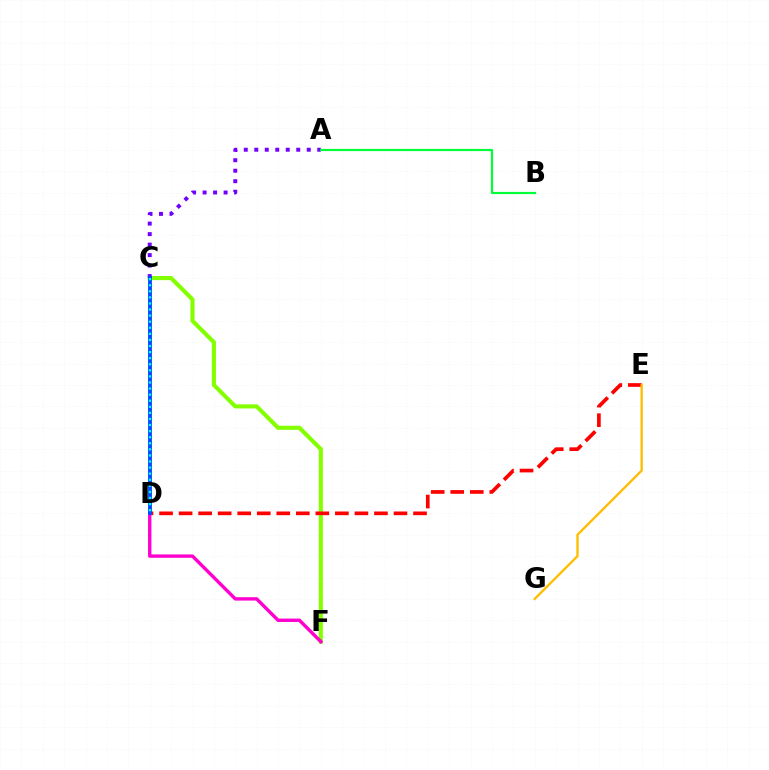{('C', 'F'): [{'color': '#84ff00', 'line_style': 'solid', 'thickness': 2.97}], ('D', 'E'): [{'color': '#ff0000', 'line_style': 'dashed', 'thickness': 2.65}], ('A', 'C'): [{'color': '#7200ff', 'line_style': 'dotted', 'thickness': 2.85}], ('D', 'F'): [{'color': '#ff00cf', 'line_style': 'solid', 'thickness': 2.44}], ('A', 'B'): [{'color': '#00ff39', 'line_style': 'solid', 'thickness': 1.58}], ('C', 'D'): [{'color': '#004bff', 'line_style': 'solid', 'thickness': 2.78}, {'color': '#00fff6', 'line_style': 'dotted', 'thickness': 1.65}], ('E', 'G'): [{'color': '#ffbd00', 'line_style': 'solid', 'thickness': 1.68}]}